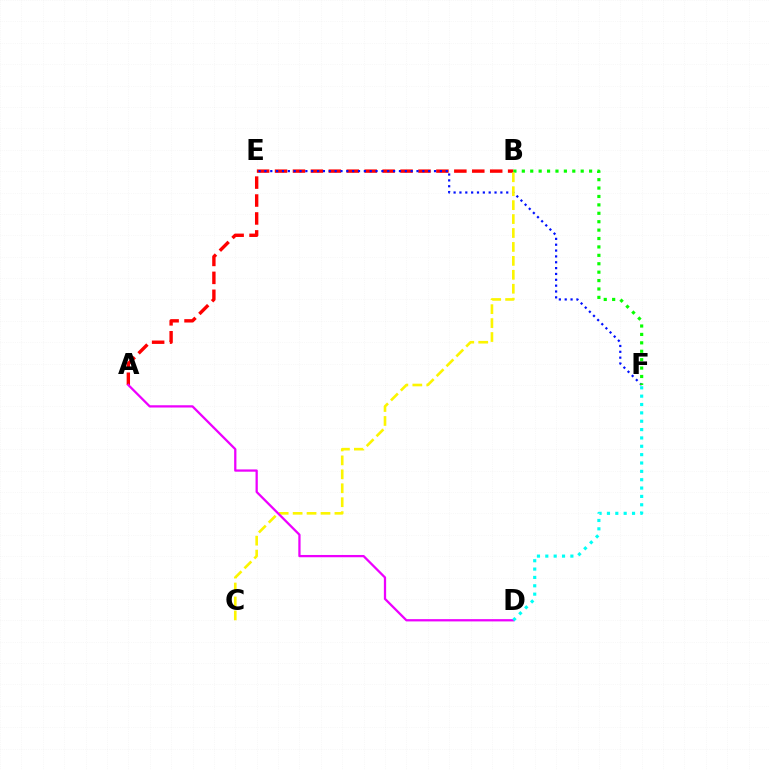{('A', 'B'): [{'color': '#ff0000', 'line_style': 'dashed', 'thickness': 2.44}], ('E', 'F'): [{'color': '#0010ff', 'line_style': 'dotted', 'thickness': 1.59}], ('B', 'F'): [{'color': '#08ff00', 'line_style': 'dotted', 'thickness': 2.29}], ('B', 'C'): [{'color': '#fcf500', 'line_style': 'dashed', 'thickness': 1.89}], ('A', 'D'): [{'color': '#ee00ff', 'line_style': 'solid', 'thickness': 1.63}], ('D', 'F'): [{'color': '#00fff6', 'line_style': 'dotted', 'thickness': 2.27}]}